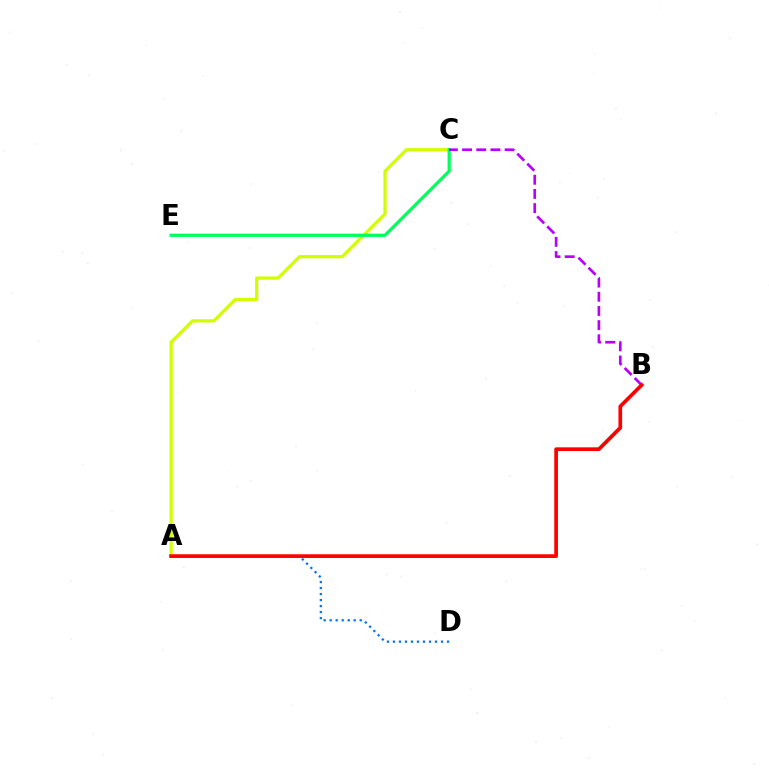{('A', 'C'): [{'color': '#d1ff00', 'line_style': 'solid', 'thickness': 2.33}], ('C', 'E'): [{'color': '#00ff5c', 'line_style': 'solid', 'thickness': 2.33}], ('A', 'D'): [{'color': '#0074ff', 'line_style': 'dotted', 'thickness': 1.63}], ('B', 'C'): [{'color': '#b900ff', 'line_style': 'dashed', 'thickness': 1.93}], ('A', 'B'): [{'color': '#ff0000', 'line_style': 'solid', 'thickness': 2.66}]}